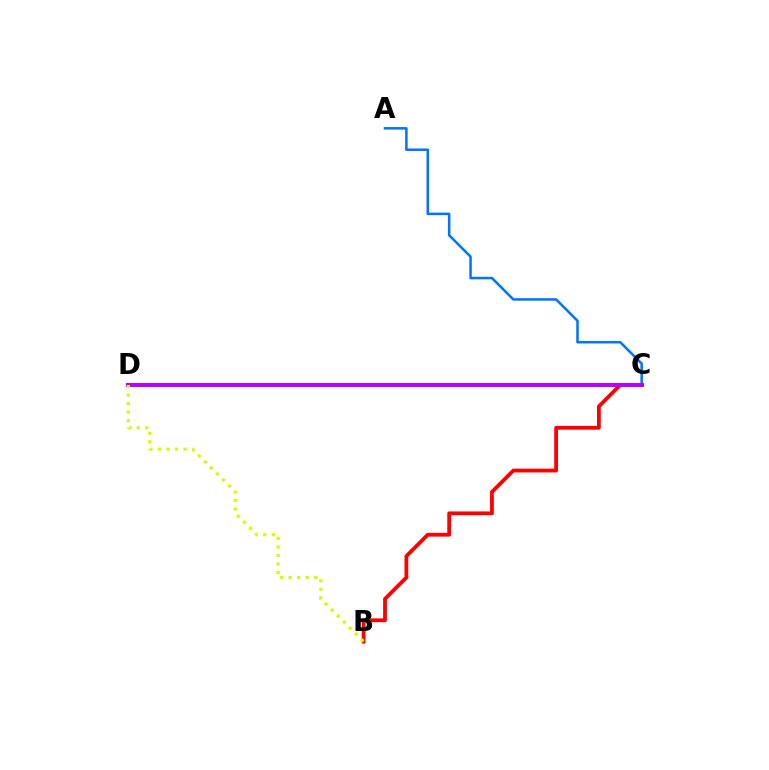{('A', 'C'): [{'color': '#0074ff', 'line_style': 'solid', 'thickness': 1.81}], ('B', 'C'): [{'color': '#ff0000', 'line_style': 'solid', 'thickness': 2.73}], ('C', 'D'): [{'color': '#00ff5c', 'line_style': 'solid', 'thickness': 1.57}, {'color': '#b900ff', 'line_style': 'solid', 'thickness': 2.86}], ('B', 'D'): [{'color': '#d1ff00', 'line_style': 'dotted', 'thickness': 2.31}]}